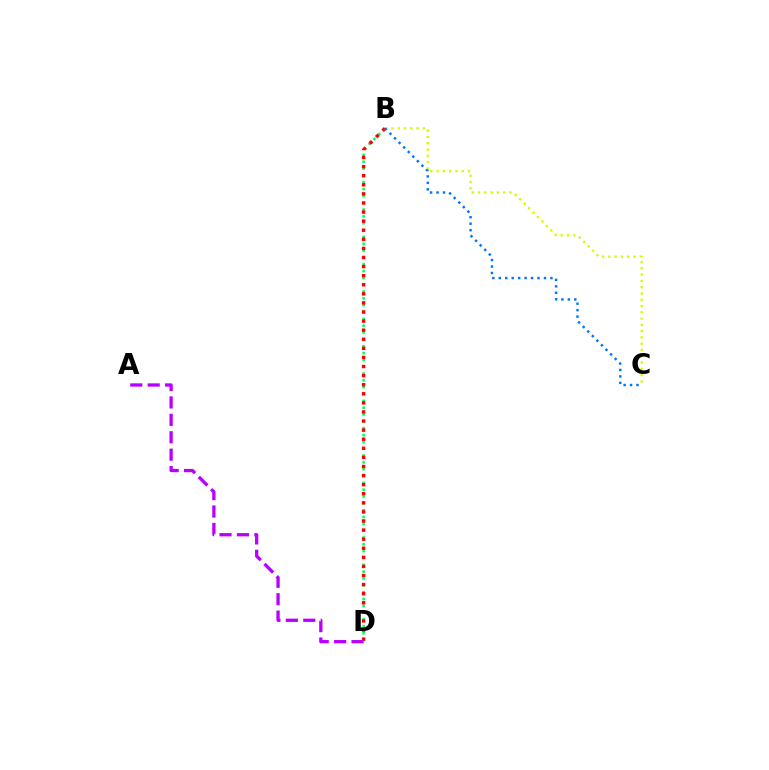{('B', 'D'): [{'color': '#00ff5c', 'line_style': 'dotted', 'thickness': 1.86}, {'color': '#ff0000', 'line_style': 'dotted', 'thickness': 2.47}], ('B', 'C'): [{'color': '#d1ff00', 'line_style': 'dotted', 'thickness': 1.71}, {'color': '#0074ff', 'line_style': 'dotted', 'thickness': 1.76}], ('A', 'D'): [{'color': '#b900ff', 'line_style': 'dashed', 'thickness': 2.37}]}